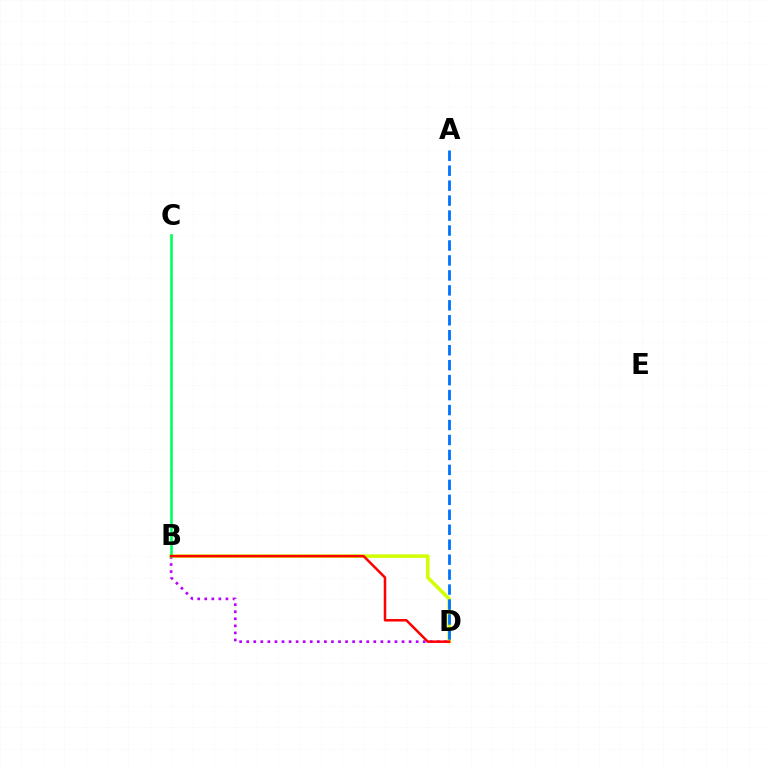{('B', 'D'): [{'color': '#b900ff', 'line_style': 'dotted', 'thickness': 1.92}, {'color': '#d1ff00', 'line_style': 'solid', 'thickness': 2.53}, {'color': '#ff0000', 'line_style': 'solid', 'thickness': 1.81}], ('B', 'C'): [{'color': '#00ff5c', 'line_style': 'solid', 'thickness': 1.89}], ('A', 'D'): [{'color': '#0074ff', 'line_style': 'dashed', 'thickness': 2.03}]}